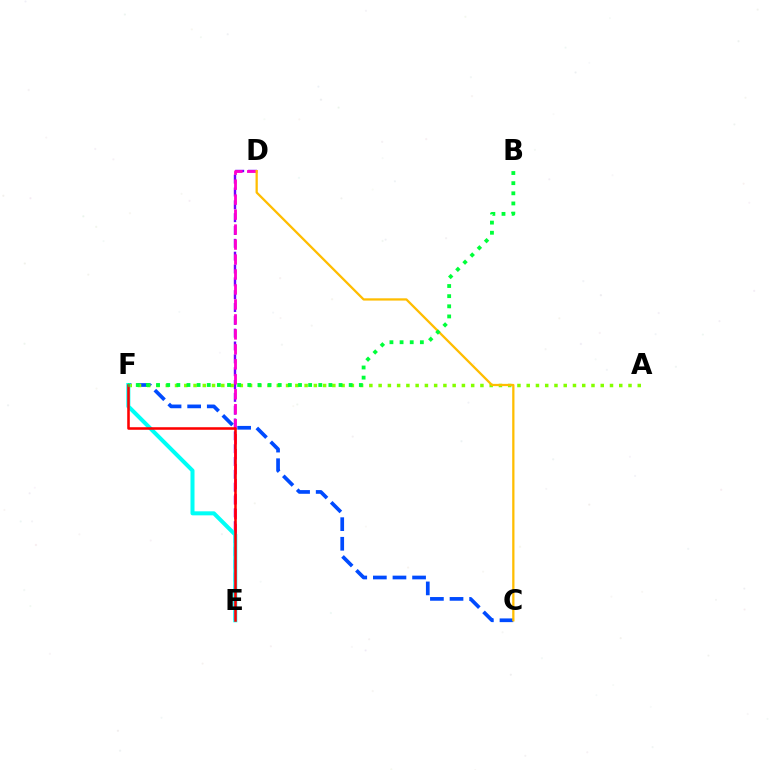{('C', 'F'): [{'color': '#004bff', 'line_style': 'dashed', 'thickness': 2.66}], ('D', 'E'): [{'color': '#7200ff', 'line_style': 'dashed', 'thickness': 1.74}, {'color': '#ff00cf', 'line_style': 'dashed', 'thickness': 2.03}], ('A', 'F'): [{'color': '#84ff00', 'line_style': 'dotted', 'thickness': 2.51}], ('E', 'F'): [{'color': '#00fff6', 'line_style': 'solid', 'thickness': 2.89}, {'color': '#ff0000', 'line_style': 'solid', 'thickness': 1.84}], ('C', 'D'): [{'color': '#ffbd00', 'line_style': 'solid', 'thickness': 1.63}], ('B', 'F'): [{'color': '#00ff39', 'line_style': 'dotted', 'thickness': 2.76}]}